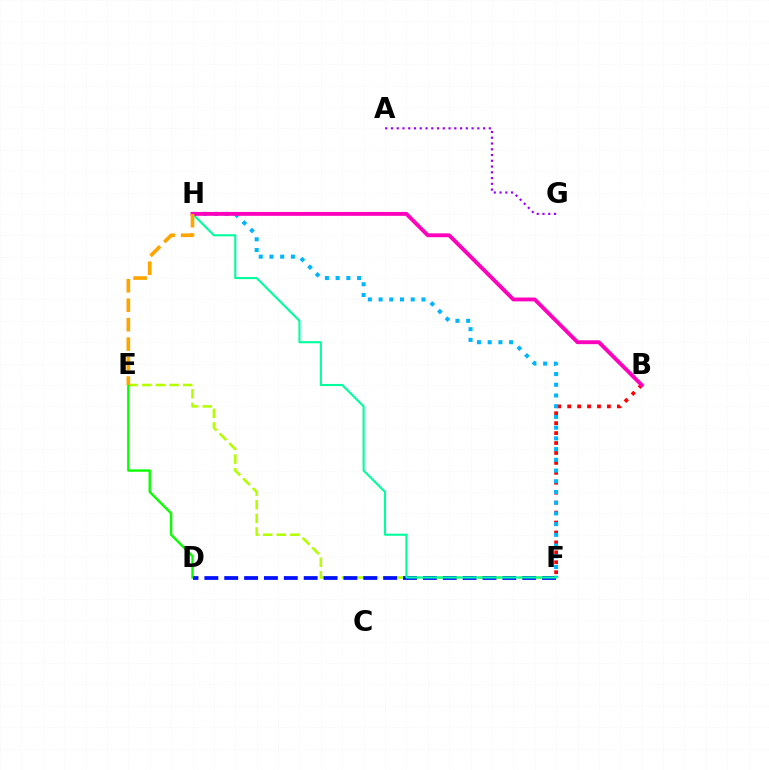{('E', 'F'): [{'color': '#b3ff00', 'line_style': 'dashed', 'thickness': 1.85}], ('D', 'E'): [{'color': '#08ff00', 'line_style': 'solid', 'thickness': 1.71}], ('D', 'F'): [{'color': '#0010ff', 'line_style': 'dashed', 'thickness': 2.7}], ('B', 'F'): [{'color': '#ff0000', 'line_style': 'dotted', 'thickness': 2.7}], ('F', 'H'): [{'color': '#00b5ff', 'line_style': 'dotted', 'thickness': 2.91}, {'color': '#00ff9d', 'line_style': 'solid', 'thickness': 1.52}], ('A', 'G'): [{'color': '#9b00ff', 'line_style': 'dotted', 'thickness': 1.56}], ('B', 'H'): [{'color': '#ff00bd', 'line_style': 'solid', 'thickness': 2.79}], ('E', 'H'): [{'color': '#ffa500', 'line_style': 'dashed', 'thickness': 2.64}]}